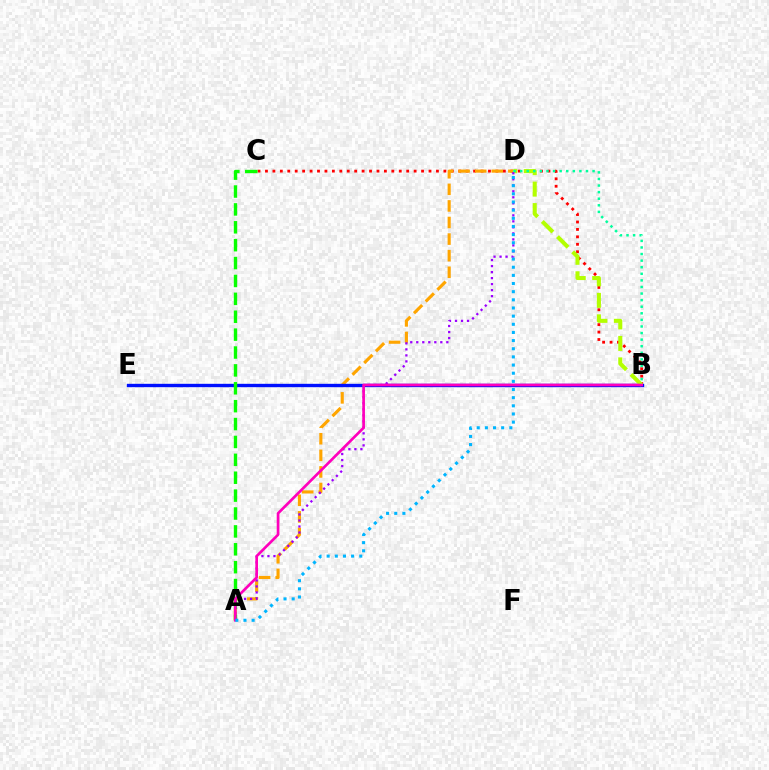{('B', 'C'): [{'color': '#ff0000', 'line_style': 'dotted', 'thickness': 2.02}], ('A', 'D'): [{'color': '#ffa500', 'line_style': 'dashed', 'thickness': 2.25}, {'color': '#9b00ff', 'line_style': 'dotted', 'thickness': 1.63}, {'color': '#00b5ff', 'line_style': 'dotted', 'thickness': 2.22}], ('B', 'E'): [{'color': '#0010ff', 'line_style': 'solid', 'thickness': 2.43}], ('A', 'C'): [{'color': '#08ff00', 'line_style': 'dashed', 'thickness': 2.43}], ('B', 'D'): [{'color': '#b3ff00', 'line_style': 'dashed', 'thickness': 2.92}, {'color': '#00ff9d', 'line_style': 'dotted', 'thickness': 1.79}], ('A', 'B'): [{'color': '#ff00bd', 'line_style': 'solid', 'thickness': 1.93}]}